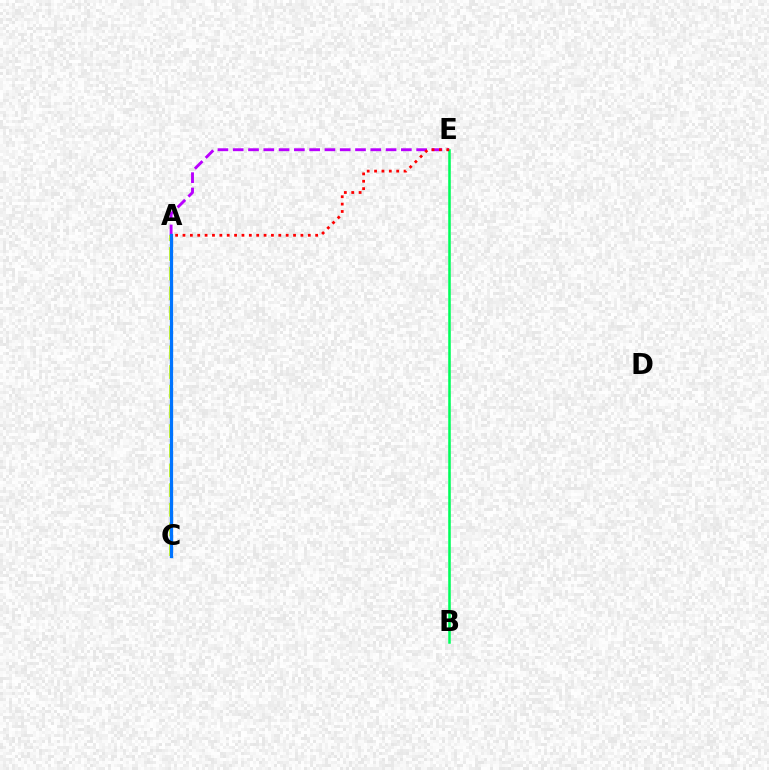{('A', 'C'): [{'color': '#d1ff00', 'line_style': 'dashed', 'thickness': 2.67}, {'color': '#0074ff', 'line_style': 'solid', 'thickness': 2.34}], ('B', 'E'): [{'color': '#00ff5c', 'line_style': 'solid', 'thickness': 1.84}], ('A', 'E'): [{'color': '#b900ff', 'line_style': 'dashed', 'thickness': 2.08}, {'color': '#ff0000', 'line_style': 'dotted', 'thickness': 2.0}]}